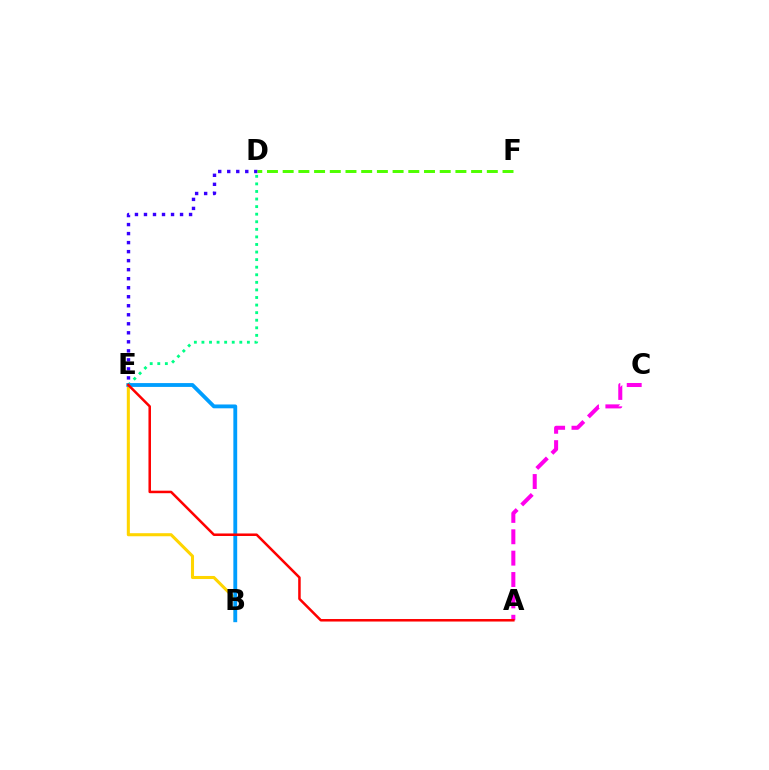{('D', 'E'): [{'color': '#3700ff', 'line_style': 'dotted', 'thickness': 2.45}, {'color': '#00ff86', 'line_style': 'dotted', 'thickness': 2.06}], ('D', 'F'): [{'color': '#4fff00', 'line_style': 'dashed', 'thickness': 2.13}], ('A', 'C'): [{'color': '#ff00ed', 'line_style': 'dashed', 'thickness': 2.9}], ('B', 'E'): [{'color': '#ffd500', 'line_style': 'solid', 'thickness': 2.21}, {'color': '#009eff', 'line_style': 'solid', 'thickness': 2.76}], ('A', 'E'): [{'color': '#ff0000', 'line_style': 'solid', 'thickness': 1.81}]}